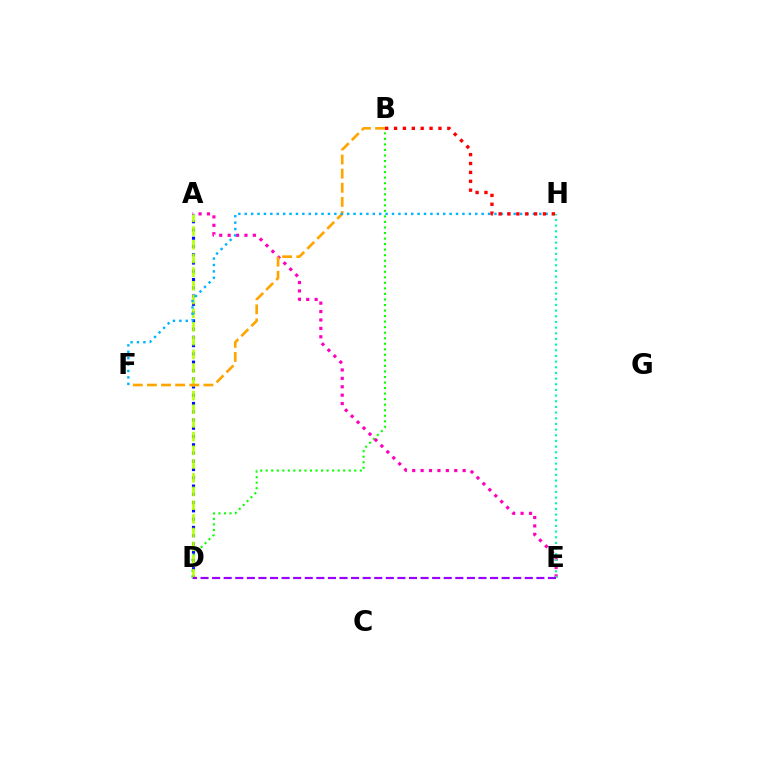{('B', 'D'): [{'color': '#08ff00', 'line_style': 'dotted', 'thickness': 1.5}], ('A', 'E'): [{'color': '#ff00bd', 'line_style': 'dotted', 'thickness': 2.28}], ('A', 'D'): [{'color': '#0010ff', 'line_style': 'dotted', 'thickness': 2.24}, {'color': '#b3ff00', 'line_style': 'dashed', 'thickness': 1.86}], ('E', 'H'): [{'color': '#00ff9d', 'line_style': 'dotted', 'thickness': 1.54}], ('B', 'F'): [{'color': '#ffa500', 'line_style': 'dashed', 'thickness': 1.92}], ('D', 'E'): [{'color': '#9b00ff', 'line_style': 'dashed', 'thickness': 1.57}], ('F', 'H'): [{'color': '#00b5ff', 'line_style': 'dotted', 'thickness': 1.74}], ('B', 'H'): [{'color': '#ff0000', 'line_style': 'dotted', 'thickness': 2.41}]}